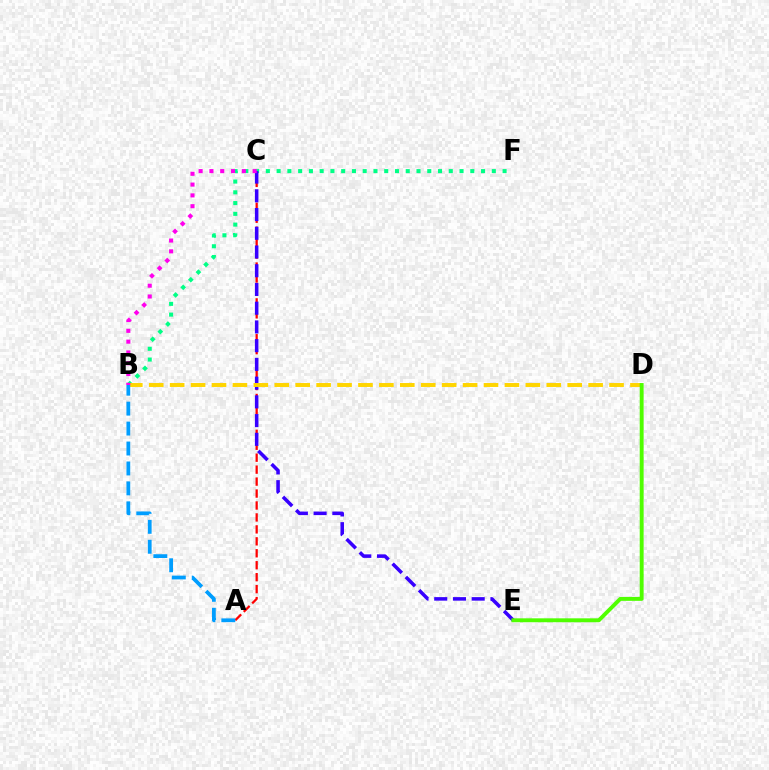{('A', 'C'): [{'color': '#ff0000', 'line_style': 'dashed', 'thickness': 1.62}], ('B', 'F'): [{'color': '#00ff86', 'line_style': 'dotted', 'thickness': 2.92}], ('C', 'E'): [{'color': '#3700ff', 'line_style': 'dashed', 'thickness': 2.54}], ('B', 'D'): [{'color': '#ffd500', 'line_style': 'dashed', 'thickness': 2.84}], ('B', 'C'): [{'color': '#ff00ed', 'line_style': 'dotted', 'thickness': 2.93}], ('A', 'B'): [{'color': '#009eff', 'line_style': 'dashed', 'thickness': 2.71}], ('D', 'E'): [{'color': '#4fff00', 'line_style': 'solid', 'thickness': 2.81}]}